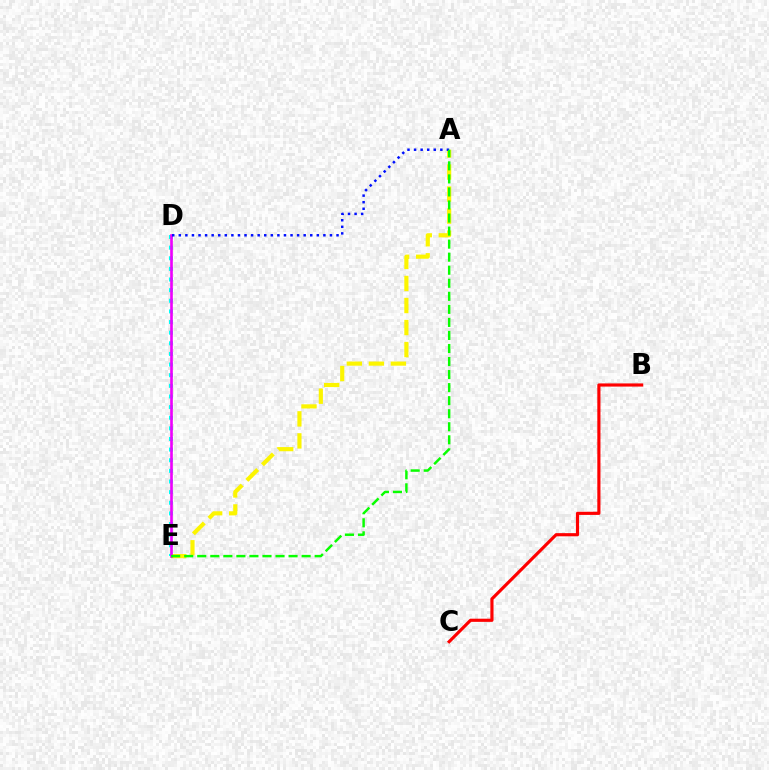{('D', 'E'): [{'color': '#00fff6', 'line_style': 'dotted', 'thickness': 2.89}, {'color': '#ee00ff', 'line_style': 'solid', 'thickness': 1.91}], ('A', 'E'): [{'color': '#fcf500', 'line_style': 'dashed', 'thickness': 2.99}, {'color': '#08ff00', 'line_style': 'dashed', 'thickness': 1.77}], ('B', 'C'): [{'color': '#ff0000', 'line_style': 'solid', 'thickness': 2.27}], ('A', 'D'): [{'color': '#0010ff', 'line_style': 'dotted', 'thickness': 1.79}]}